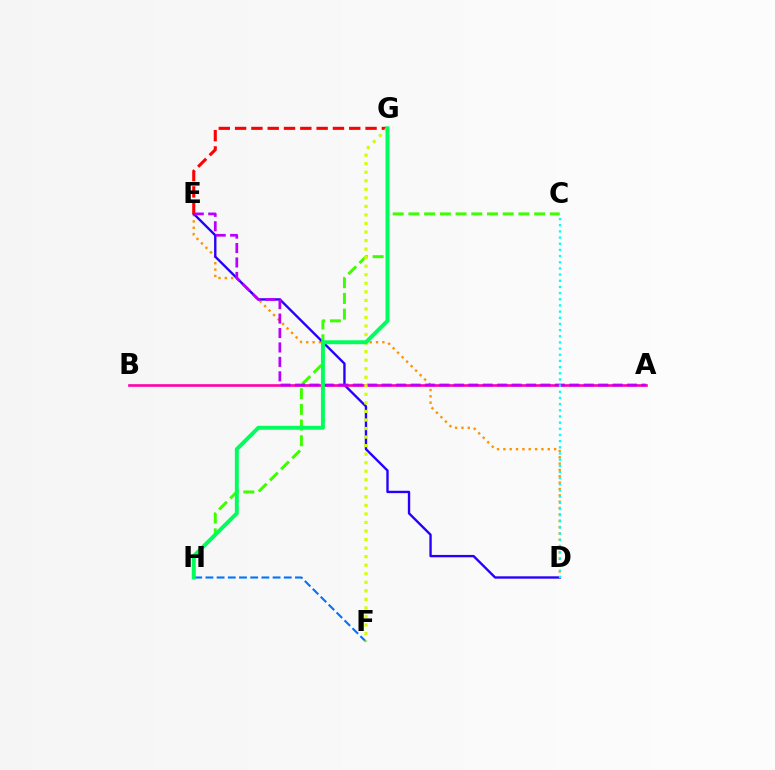{('D', 'E'): [{'color': '#ff9400', 'line_style': 'dotted', 'thickness': 1.72}, {'color': '#2500ff', 'line_style': 'solid', 'thickness': 1.7}], ('C', 'H'): [{'color': '#3dff00', 'line_style': 'dashed', 'thickness': 2.13}], ('A', 'B'): [{'color': '#ff00ac', 'line_style': 'solid', 'thickness': 1.89}], ('A', 'E'): [{'color': '#b900ff', 'line_style': 'dashed', 'thickness': 1.96}], ('C', 'D'): [{'color': '#00fff6', 'line_style': 'dotted', 'thickness': 1.68}], ('F', 'H'): [{'color': '#0074ff', 'line_style': 'dashed', 'thickness': 1.52}], ('E', 'G'): [{'color': '#ff0000', 'line_style': 'dashed', 'thickness': 2.22}], ('F', 'G'): [{'color': '#d1ff00', 'line_style': 'dotted', 'thickness': 2.32}], ('G', 'H'): [{'color': '#00ff5c', 'line_style': 'solid', 'thickness': 2.85}]}